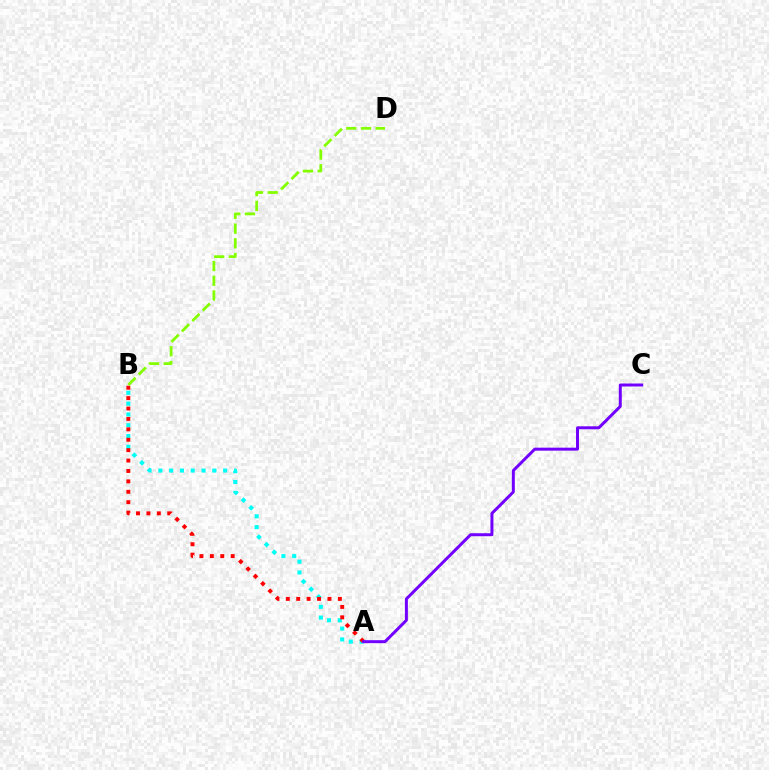{('A', 'B'): [{'color': '#00fff6', 'line_style': 'dotted', 'thickness': 2.93}, {'color': '#ff0000', 'line_style': 'dotted', 'thickness': 2.83}], ('A', 'C'): [{'color': '#7200ff', 'line_style': 'solid', 'thickness': 2.14}], ('B', 'D'): [{'color': '#84ff00', 'line_style': 'dashed', 'thickness': 2.0}]}